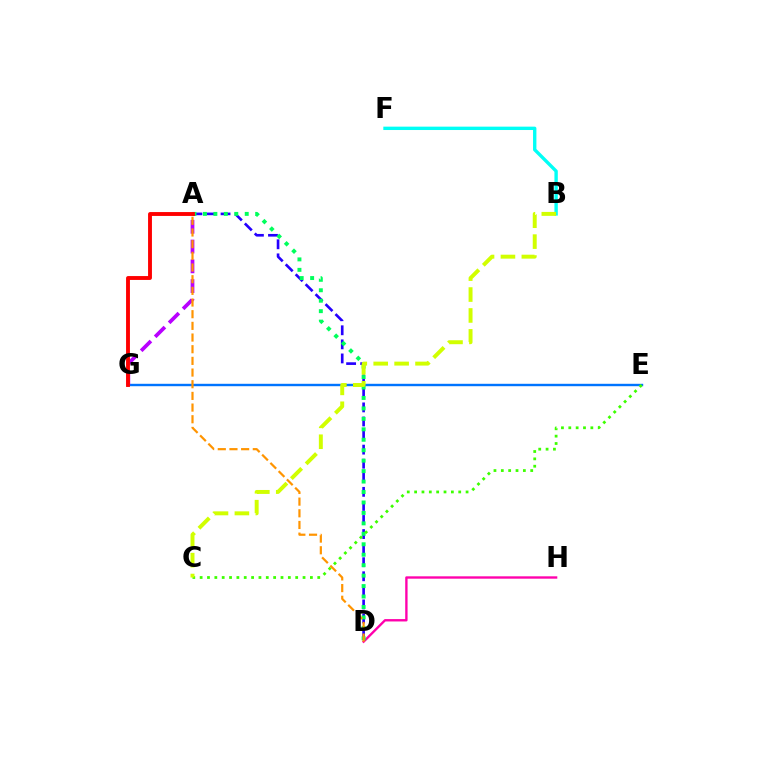{('B', 'F'): [{'color': '#00fff6', 'line_style': 'solid', 'thickness': 2.43}], ('D', 'H'): [{'color': '#ff00ac', 'line_style': 'solid', 'thickness': 1.7}], ('A', 'D'): [{'color': '#2500ff', 'line_style': 'dashed', 'thickness': 1.91}, {'color': '#00ff5c', 'line_style': 'dotted', 'thickness': 2.84}, {'color': '#ff9400', 'line_style': 'dashed', 'thickness': 1.59}], ('E', 'G'): [{'color': '#0074ff', 'line_style': 'solid', 'thickness': 1.73}], ('A', 'G'): [{'color': '#b900ff', 'line_style': 'dashed', 'thickness': 2.69}, {'color': '#ff0000', 'line_style': 'solid', 'thickness': 2.79}], ('C', 'E'): [{'color': '#3dff00', 'line_style': 'dotted', 'thickness': 2.0}], ('B', 'C'): [{'color': '#d1ff00', 'line_style': 'dashed', 'thickness': 2.84}]}